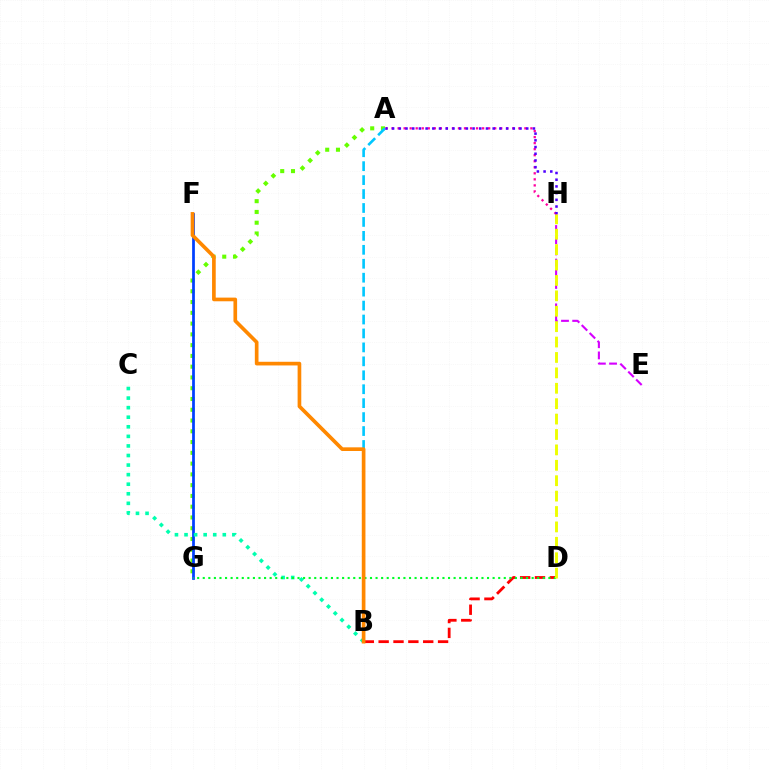{('A', 'G'): [{'color': '#66ff00', 'line_style': 'dotted', 'thickness': 2.93}], ('A', 'B'): [{'color': '#00c7ff', 'line_style': 'dashed', 'thickness': 1.89}], ('F', 'G'): [{'color': '#003fff', 'line_style': 'solid', 'thickness': 1.97}], ('A', 'H'): [{'color': '#ff00a0', 'line_style': 'dotted', 'thickness': 1.64}, {'color': '#4f00ff', 'line_style': 'dotted', 'thickness': 1.82}], ('E', 'H'): [{'color': '#d600ff', 'line_style': 'dashed', 'thickness': 1.52}], ('B', 'D'): [{'color': '#ff0000', 'line_style': 'dashed', 'thickness': 2.02}], ('B', 'C'): [{'color': '#00ffaf', 'line_style': 'dotted', 'thickness': 2.6}], ('D', 'G'): [{'color': '#00ff27', 'line_style': 'dotted', 'thickness': 1.51}], ('B', 'F'): [{'color': '#ff8800', 'line_style': 'solid', 'thickness': 2.64}], ('D', 'H'): [{'color': '#eeff00', 'line_style': 'dashed', 'thickness': 2.09}]}